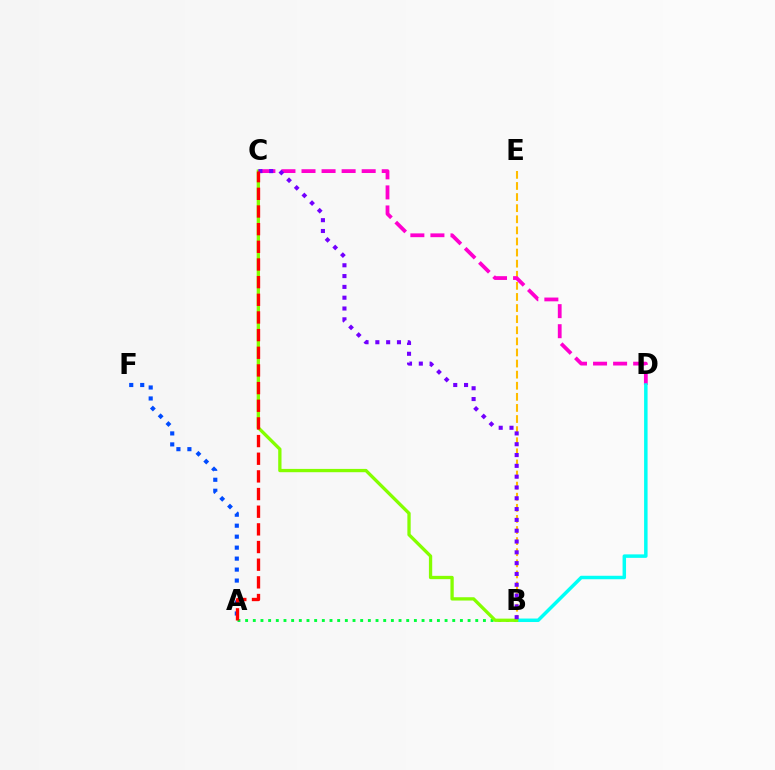{('B', 'E'): [{'color': '#ffbd00', 'line_style': 'dashed', 'thickness': 1.51}], ('C', 'D'): [{'color': '#ff00cf', 'line_style': 'dashed', 'thickness': 2.72}], ('B', 'D'): [{'color': '#00fff6', 'line_style': 'solid', 'thickness': 2.5}], ('A', 'B'): [{'color': '#00ff39', 'line_style': 'dotted', 'thickness': 2.08}], ('B', 'C'): [{'color': '#84ff00', 'line_style': 'solid', 'thickness': 2.38}, {'color': '#7200ff', 'line_style': 'dotted', 'thickness': 2.94}], ('A', 'F'): [{'color': '#004bff', 'line_style': 'dotted', 'thickness': 2.98}], ('A', 'C'): [{'color': '#ff0000', 'line_style': 'dashed', 'thickness': 2.4}]}